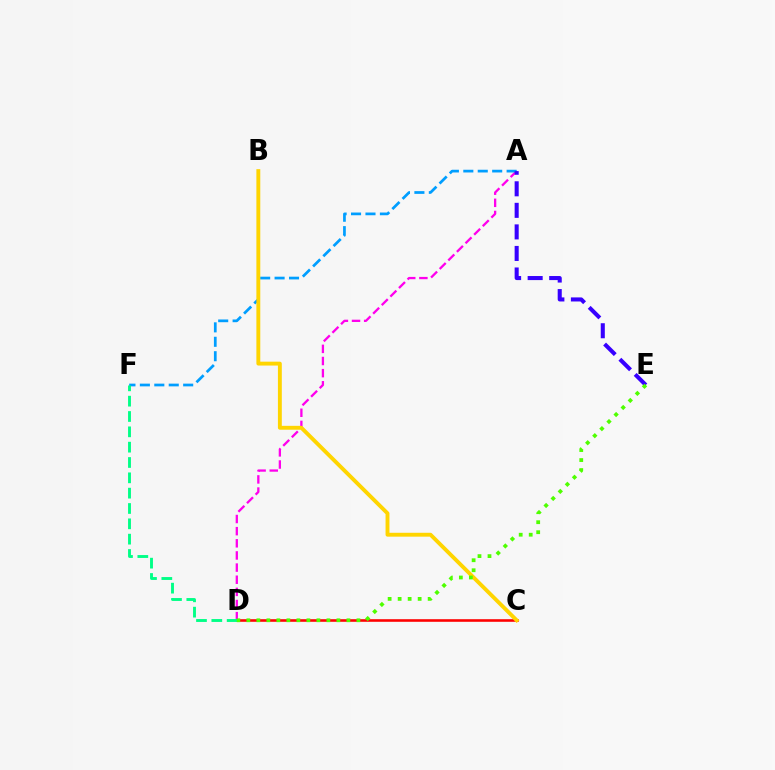{('A', 'D'): [{'color': '#ff00ed', 'line_style': 'dashed', 'thickness': 1.65}], ('C', 'D'): [{'color': '#ff0000', 'line_style': 'solid', 'thickness': 1.86}], ('A', 'F'): [{'color': '#009eff', 'line_style': 'dashed', 'thickness': 1.96}], ('D', 'F'): [{'color': '#00ff86', 'line_style': 'dashed', 'thickness': 2.08}], ('B', 'C'): [{'color': '#ffd500', 'line_style': 'solid', 'thickness': 2.8}], ('A', 'E'): [{'color': '#3700ff', 'line_style': 'dashed', 'thickness': 2.93}], ('D', 'E'): [{'color': '#4fff00', 'line_style': 'dotted', 'thickness': 2.72}]}